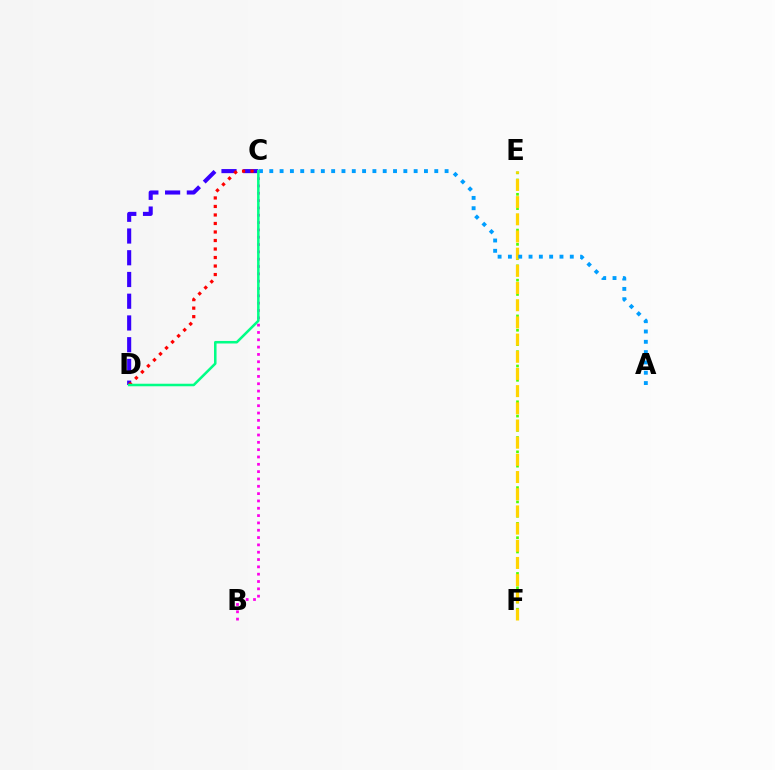{('E', 'F'): [{'color': '#4fff00', 'line_style': 'dotted', 'thickness': 1.94}, {'color': '#ffd500', 'line_style': 'dashed', 'thickness': 2.33}], ('C', 'D'): [{'color': '#3700ff', 'line_style': 'dashed', 'thickness': 2.95}, {'color': '#ff0000', 'line_style': 'dotted', 'thickness': 2.31}, {'color': '#00ff86', 'line_style': 'solid', 'thickness': 1.83}], ('B', 'C'): [{'color': '#ff00ed', 'line_style': 'dotted', 'thickness': 1.99}], ('A', 'C'): [{'color': '#009eff', 'line_style': 'dotted', 'thickness': 2.8}]}